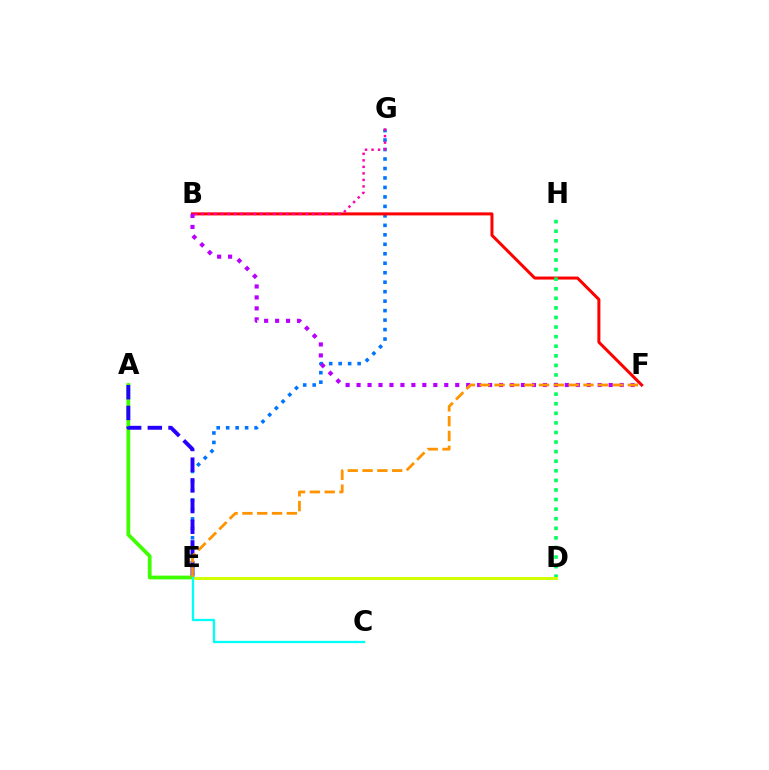{('E', 'G'): [{'color': '#0074ff', 'line_style': 'dotted', 'thickness': 2.57}], ('A', 'E'): [{'color': '#3dff00', 'line_style': 'solid', 'thickness': 2.7}, {'color': '#2500ff', 'line_style': 'dashed', 'thickness': 2.81}], ('B', 'F'): [{'color': '#ff0000', 'line_style': 'solid', 'thickness': 2.17}, {'color': '#b900ff', 'line_style': 'dotted', 'thickness': 2.98}], ('D', 'H'): [{'color': '#00ff5c', 'line_style': 'dotted', 'thickness': 2.6}], ('D', 'E'): [{'color': '#d1ff00', 'line_style': 'solid', 'thickness': 2.13}], ('B', 'G'): [{'color': '#ff00ac', 'line_style': 'dotted', 'thickness': 1.77}], ('E', 'F'): [{'color': '#ff9400', 'line_style': 'dashed', 'thickness': 2.01}], ('C', 'E'): [{'color': '#00fff6', 'line_style': 'solid', 'thickness': 1.66}]}